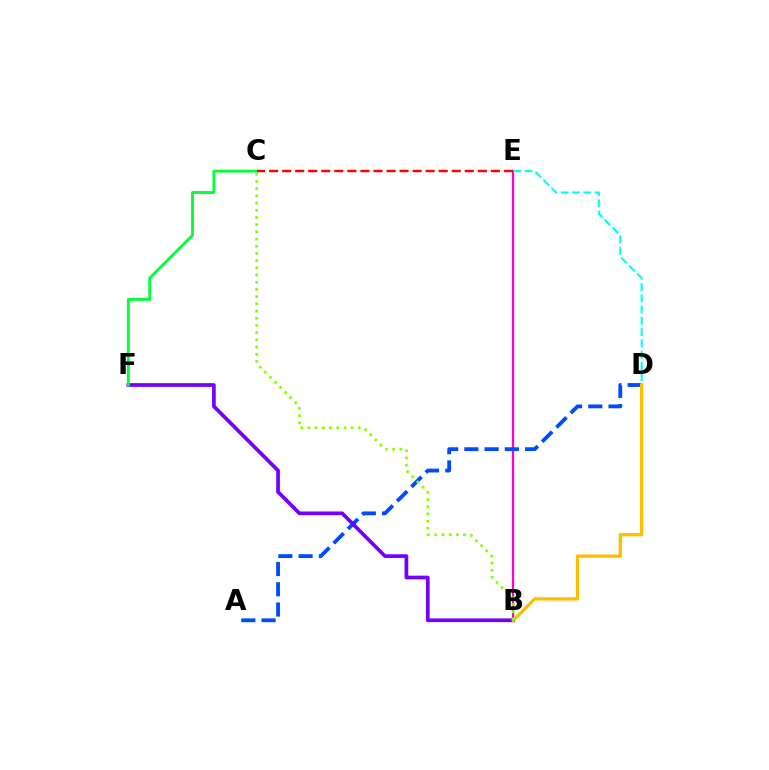{('B', 'E'): [{'color': '#ff00cf', 'line_style': 'solid', 'thickness': 1.6}], ('D', 'E'): [{'color': '#00fff6', 'line_style': 'dashed', 'thickness': 1.53}], ('A', 'D'): [{'color': '#004bff', 'line_style': 'dashed', 'thickness': 2.75}], ('B', 'F'): [{'color': '#7200ff', 'line_style': 'solid', 'thickness': 2.67}], ('B', 'D'): [{'color': '#ffbd00', 'line_style': 'solid', 'thickness': 2.35}], ('B', 'C'): [{'color': '#84ff00', 'line_style': 'dotted', 'thickness': 1.96}], ('C', 'F'): [{'color': '#00ff39', 'line_style': 'solid', 'thickness': 2.05}], ('C', 'E'): [{'color': '#ff0000', 'line_style': 'dashed', 'thickness': 1.77}]}